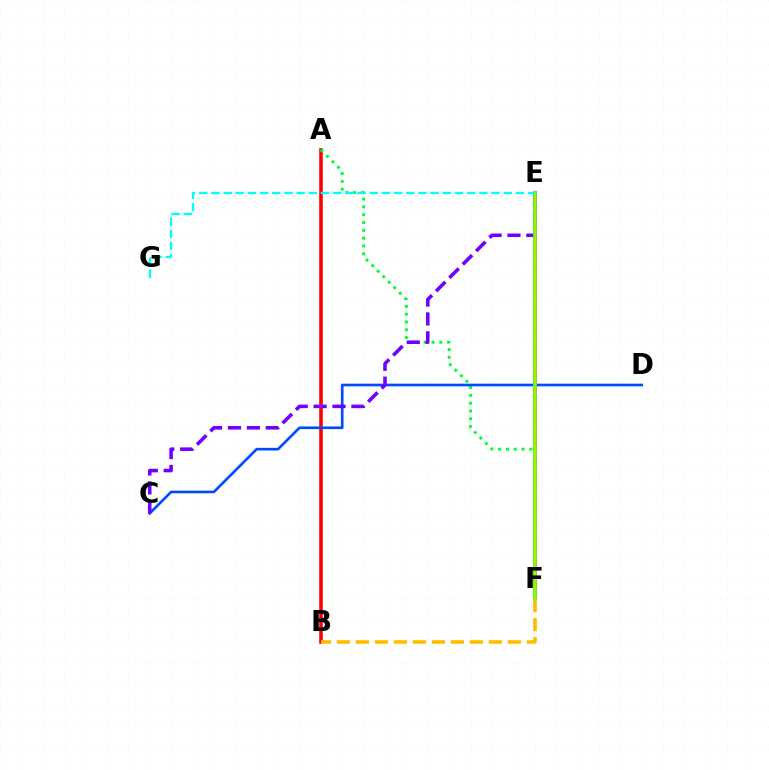{('E', 'F'): [{'color': '#ff00cf', 'line_style': 'solid', 'thickness': 2.91}, {'color': '#84ff00', 'line_style': 'solid', 'thickness': 2.58}], ('A', 'B'): [{'color': '#ff0000', 'line_style': 'solid', 'thickness': 2.58}], ('A', 'F'): [{'color': '#00ff39', 'line_style': 'dotted', 'thickness': 2.12}], ('C', 'D'): [{'color': '#004bff', 'line_style': 'solid', 'thickness': 1.91}], ('C', 'E'): [{'color': '#7200ff', 'line_style': 'dashed', 'thickness': 2.57}], ('B', 'F'): [{'color': '#ffbd00', 'line_style': 'dashed', 'thickness': 2.58}], ('E', 'G'): [{'color': '#00fff6', 'line_style': 'dashed', 'thickness': 1.65}]}